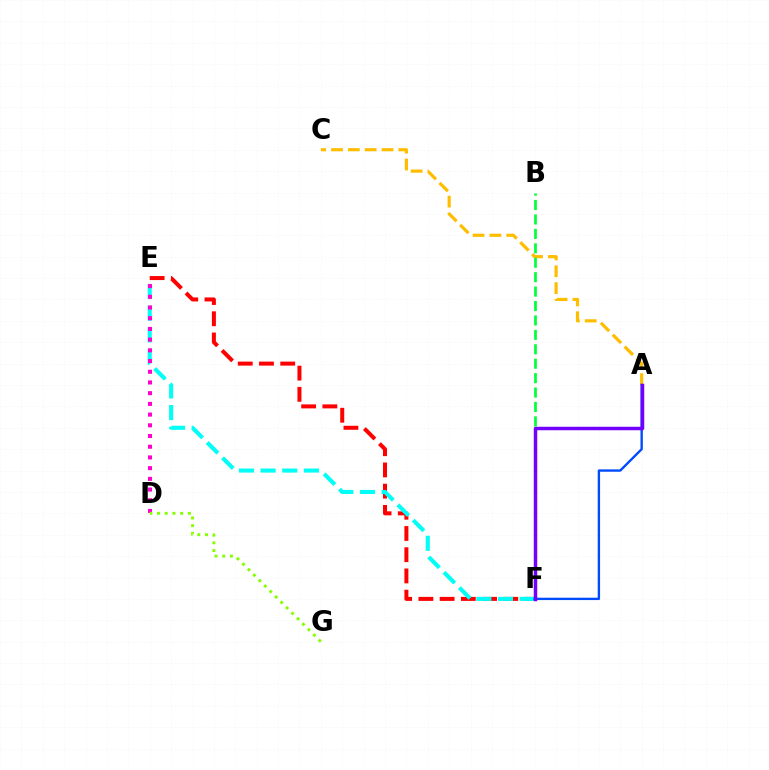{('E', 'F'): [{'color': '#ff0000', 'line_style': 'dashed', 'thickness': 2.88}, {'color': '#00fff6', 'line_style': 'dashed', 'thickness': 2.94}], ('D', 'E'): [{'color': '#ff00cf', 'line_style': 'dotted', 'thickness': 2.91}], ('D', 'G'): [{'color': '#84ff00', 'line_style': 'dotted', 'thickness': 2.1}], ('A', 'C'): [{'color': '#ffbd00', 'line_style': 'dashed', 'thickness': 2.29}], ('A', 'F'): [{'color': '#004bff', 'line_style': 'solid', 'thickness': 1.7}, {'color': '#7200ff', 'line_style': 'solid', 'thickness': 2.52}], ('B', 'F'): [{'color': '#00ff39', 'line_style': 'dashed', 'thickness': 1.96}]}